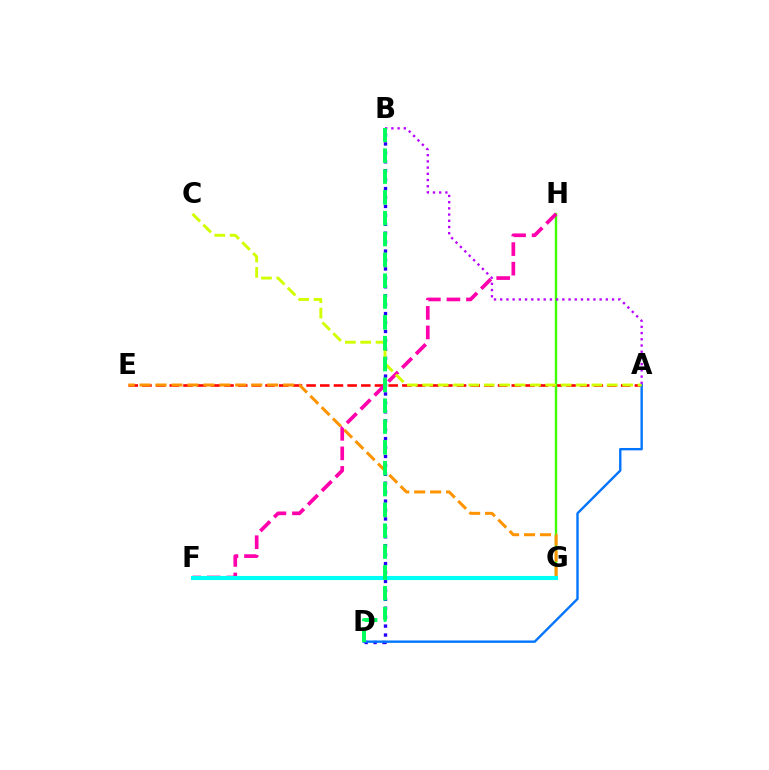{('A', 'E'): [{'color': '#ff0000', 'line_style': 'dashed', 'thickness': 1.86}], ('B', 'D'): [{'color': '#2500ff', 'line_style': 'dotted', 'thickness': 2.43}, {'color': '#00ff5c', 'line_style': 'dashed', 'thickness': 2.83}], ('G', 'H'): [{'color': '#3dff00', 'line_style': 'solid', 'thickness': 1.72}], ('A', 'D'): [{'color': '#0074ff', 'line_style': 'solid', 'thickness': 1.71}], ('E', 'G'): [{'color': '#ff9400', 'line_style': 'dashed', 'thickness': 2.17}], ('F', 'H'): [{'color': '#ff00ac', 'line_style': 'dashed', 'thickness': 2.66}], ('F', 'G'): [{'color': '#00fff6', 'line_style': 'solid', 'thickness': 2.96}], ('A', 'C'): [{'color': '#d1ff00', 'line_style': 'dashed', 'thickness': 2.09}], ('A', 'B'): [{'color': '#b900ff', 'line_style': 'dotted', 'thickness': 1.69}]}